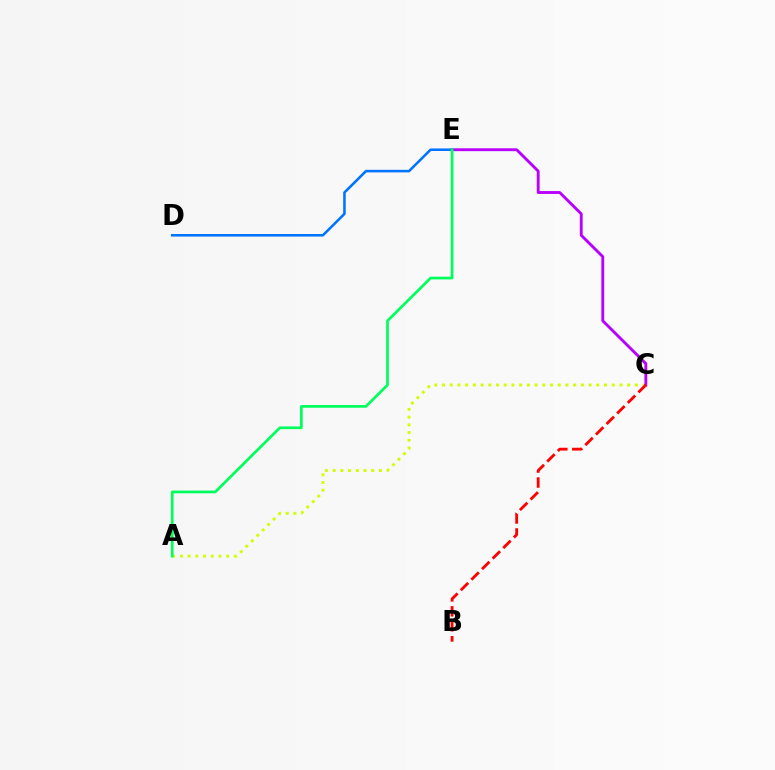{('A', 'C'): [{'color': '#d1ff00', 'line_style': 'dotted', 'thickness': 2.1}], ('C', 'E'): [{'color': '#b900ff', 'line_style': 'solid', 'thickness': 2.07}], ('D', 'E'): [{'color': '#0074ff', 'line_style': 'solid', 'thickness': 1.84}], ('A', 'E'): [{'color': '#00ff5c', 'line_style': 'solid', 'thickness': 1.96}], ('B', 'C'): [{'color': '#ff0000', 'line_style': 'dashed', 'thickness': 2.03}]}